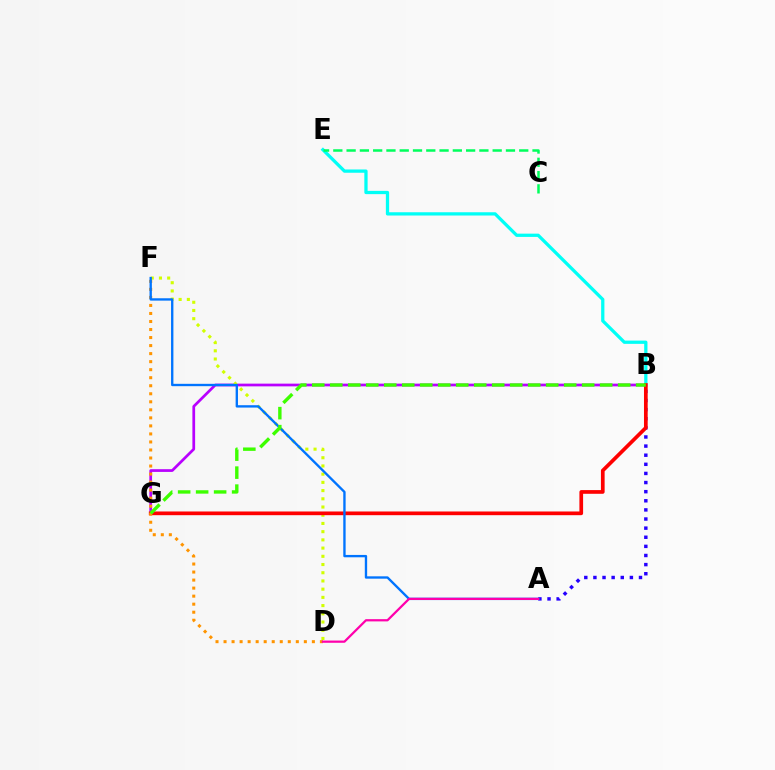{('B', 'G'): [{'color': '#b900ff', 'line_style': 'solid', 'thickness': 1.96}, {'color': '#ff0000', 'line_style': 'solid', 'thickness': 2.66}, {'color': '#3dff00', 'line_style': 'dashed', 'thickness': 2.44}], ('D', 'F'): [{'color': '#d1ff00', 'line_style': 'dotted', 'thickness': 2.23}, {'color': '#ff9400', 'line_style': 'dotted', 'thickness': 2.18}], ('B', 'E'): [{'color': '#00fff6', 'line_style': 'solid', 'thickness': 2.35}], ('A', 'B'): [{'color': '#2500ff', 'line_style': 'dotted', 'thickness': 2.48}], ('A', 'F'): [{'color': '#0074ff', 'line_style': 'solid', 'thickness': 1.69}], ('A', 'D'): [{'color': '#ff00ac', 'line_style': 'solid', 'thickness': 1.61}], ('C', 'E'): [{'color': '#00ff5c', 'line_style': 'dashed', 'thickness': 1.8}]}